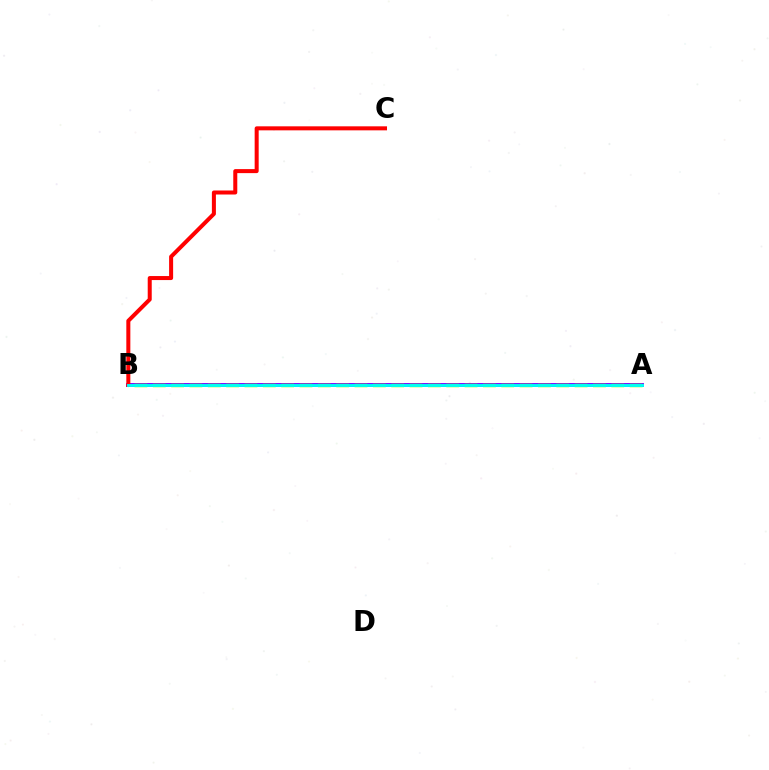{('A', 'B'): [{'color': '#7200ff', 'line_style': 'solid', 'thickness': 2.79}, {'color': '#84ff00', 'line_style': 'dashed', 'thickness': 2.49}, {'color': '#00fff6', 'line_style': 'solid', 'thickness': 2.08}], ('B', 'C'): [{'color': '#ff0000', 'line_style': 'solid', 'thickness': 2.89}]}